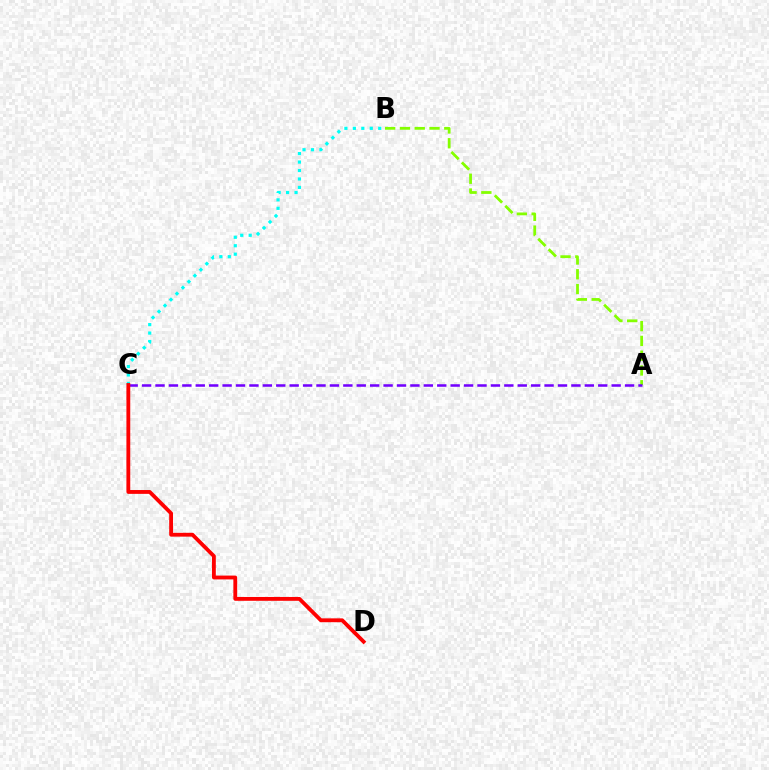{('B', 'C'): [{'color': '#00fff6', 'line_style': 'dotted', 'thickness': 2.3}], ('A', 'B'): [{'color': '#84ff00', 'line_style': 'dashed', 'thickness': 2.01}], ('A', 'C'): [{'color': '#7200ff', 'line_style': 'dashed', 'thickness': 1.82}], ('C', 'D'): [{'color': '#ff0000', 'line_style': 'solid', 'thickness': 2.76}]}